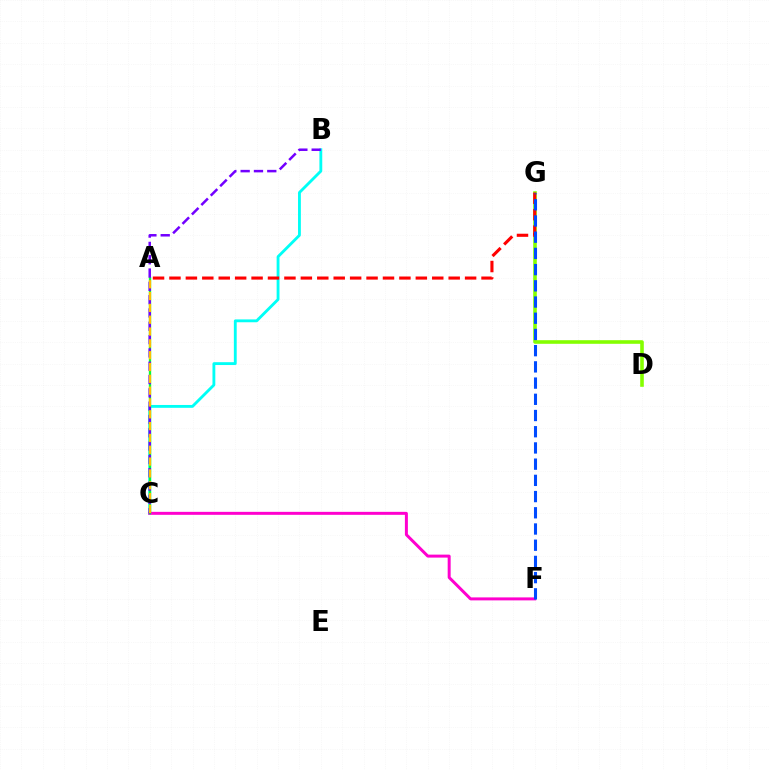{('B', 'C'): [{'color': '#00fff6', 'line_style': 'solid', 'thickness': 2.05}, {'color': '#7200ff', 'line_style': 'dashed', 'thickness': 1.81}], ('D', 'G'): [{'color': '#84ff00', 'line_style': 'solid', 'thickness': 2.59}], ('A', 'G'): [{'color': '#ff0000', 'line_style': 'dashed', 'thickness': 2.23}], ('C', 'F'): [{'color': '#ff00cf', 'line_style': 'solid', 'thickness': 2.15}], ('F', 'G'): [{'color': '#004bff', 'line_style': 'dashed', 'thickness': 2.2}], ('A', 'C'): [{'color': '#00ff39', 'line_style': 'solid', 'thickness': 1.68}, {'color': '#ffbd00', 'line_style': 'dashed', 'thickness': 1.61}]}